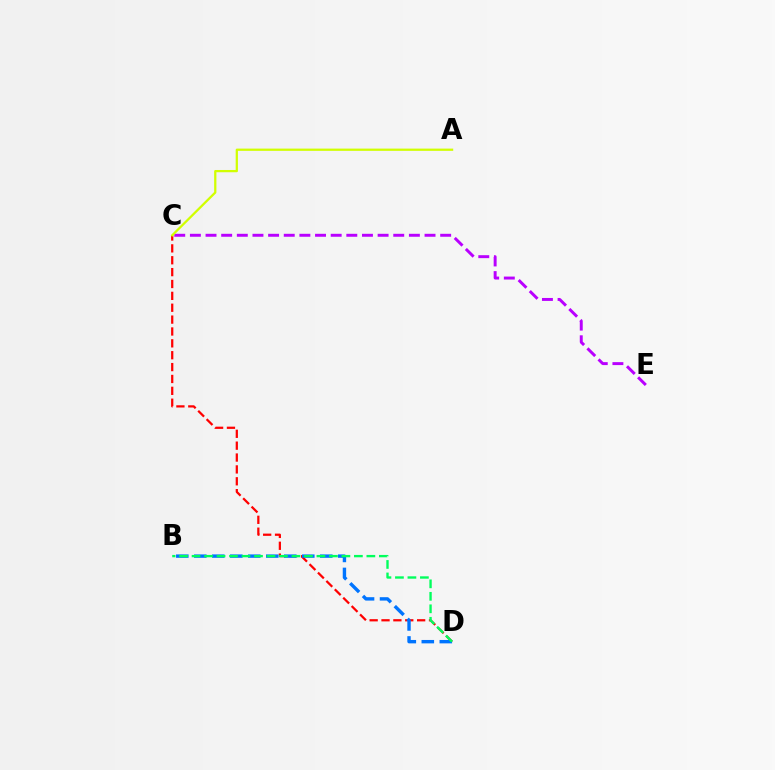{('C', 'D'): [{'color': '#ff0000', 'line_style': 'dashed', 'thickness': 1.61}], ('C', 'E'): [{'color': '#b900ff', 'line_style': 'dashed', 'thickness': 2.13}], ('B', 'D'): [{'color': '#0074ff', 'line_style': 'dashed', 'thickness': 2.44}, {'color': '#00ff5c', 'line_style': 'dashed', 'thickness': 1.7}], ('A', 'C'): [{'color': '#d1ff00', 'line_style': 'solid', 'thickness': 1.62}]}